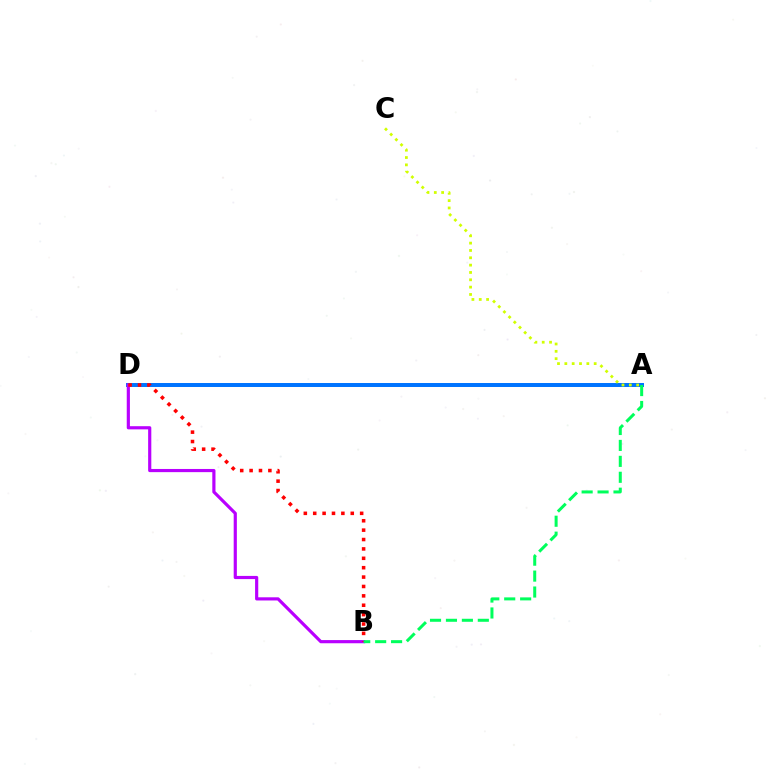{('A', 'D'): [{'color': '#0074ff', 'line_style': 'solid', 'thickness': 2.86}], ('B', 'D'): [{'color': '#b900ff', 'line_style': 'solid', 'thickness': 2.28}, {'color': '#ff0000', 'line_style': 'dotted', 'thickness': 2.55}], ('A', 'C'): [{'color': '#d1ff00', 'line_style': 'dotted', 'thickness': 1.99}], ('A', 'B'): [{'color': '#00ff5c', 'line_style': 'dashed', 'thickness': 2.16}]}